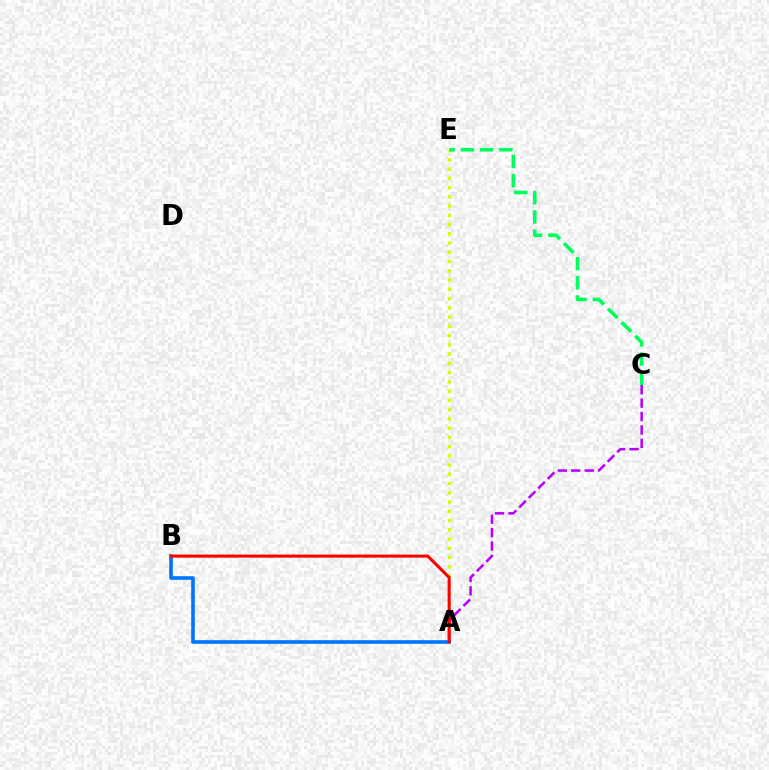{('A', 'E'): [{'color': '#d1ff00', 'line_style': 'dotted', 'thickness': 2.51}], ('A', 'C'): [{'color': '#b900ff', 'line_style': 'dashed', 'thickness': 1.82}], ('A', 'B'): [{'color': '#0074ff', 'line_style': 'solid', 'thickness': 2.6}, {'color': '#ff0000', 'line_style': 'solid', 'thickness': 2.22}], ('C', 'E'): [{'color': '#00ff5c', 'line_style': 'dashed', 'thickness': 2.61}]}